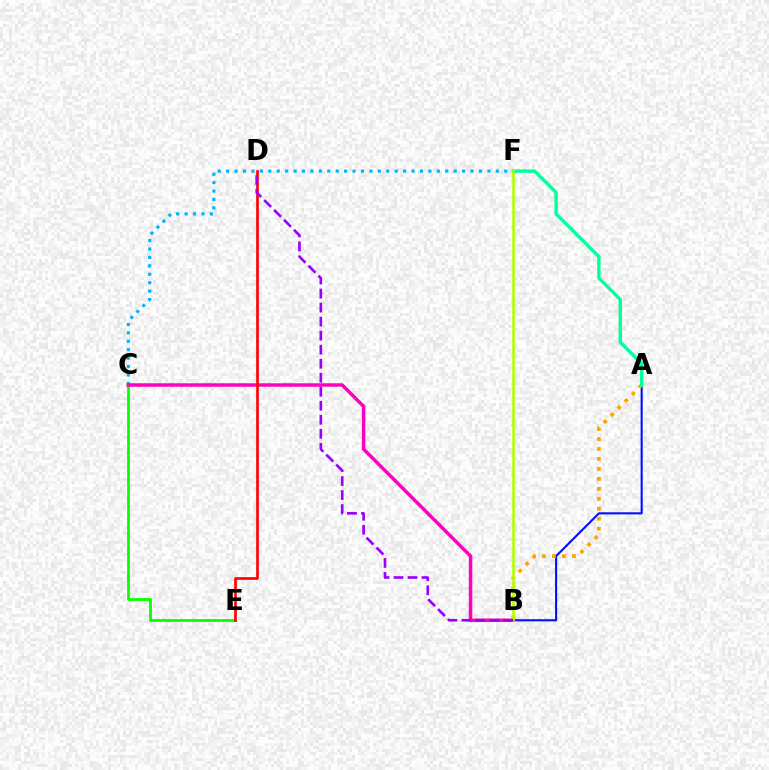{('C', 'E'): [{'color': '#08ff00', 'line_style': 'solid', 'thickness': 2.01}], ('C', 'F'): [{'color': '#00b5ff', 'line_style': 'dotted', 'thickness': 2.29}], ('A', 'B'): [{'color': '#0010ff', 'line_style': 'solid', 'thickness': 1.51}, {'color': '#ffa500', 'line_style': 'dotted', 'thickness': 2.71}], ('B', 'C'): [{'color': '#ff00bd', 'line_style': 'solid', 'thickness': 2.5}], ('A', 'F'): [{'color': '#00ff9d', 'line_style': 'solid', 'thickness': 2.41}], ('B', 'F'): [{'color': '#b3ff00', 'line_style': 'solid', 'thickness': 1.85}], ('D', 'E'): [{'color': '#ff0000', 'line_style': 'solid', 'thickness': 1.9}], ('B', 'D'): [{'color': '#9b00ff', 'line_style': 'dashed', 'thickness': 1.9}]}